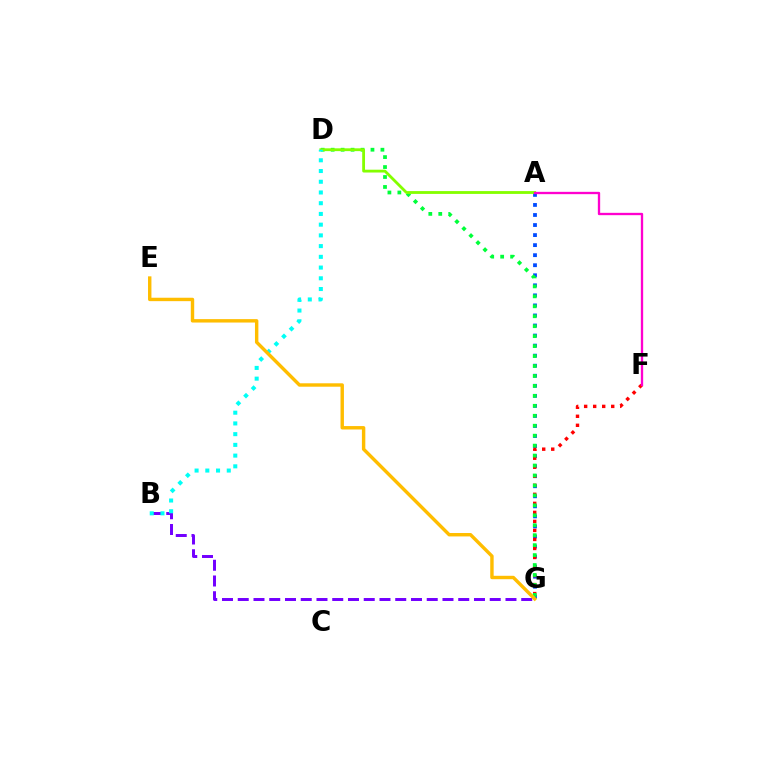{('A', 'G'): [{'color': '#004bff', 'line_style': 'dotted', 'thickness': 2.73}], ('F', 'G'): [{'color': '#ff0000', 'line_style': 'dotted', 'thickness': 2.45}], ('B', 'G'): [{'color': '#7200ff', 'line_style': 'dashed', 'thickness': 2.14}], ('D', 'G'): [{'color': '#00ff39', 'line_style': 'dotted', 'thickness': 2.7}], ('A', 'D'): [{'color': '#84ff00', 'line_style': 'solid', 'thickness': 2.03}], ('A', 'F'): [{'color': '#ff00cf', 'line_style': 'solid', 'thickness': 1.68}], ('B', 'D'): [{'color': '#00fff6', 'line_style': 'dotted', 'thickness': 2.91}], ('E', 'G'): [{'color': '#ffbd00', 'line_style': 'solid', 'thickness': 2.46}]}